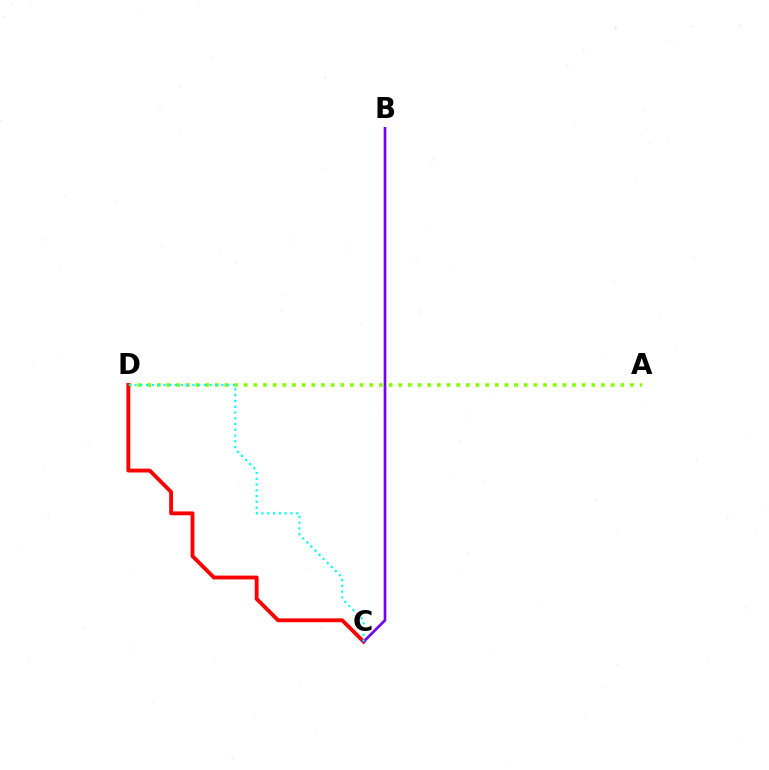{('A', 'D'): [{'color': '#84ff00', 'line_style': 'dotted', 'thickness': 2.62}], ('C', 'D'): [{'color': '#ff0000', 'line_style': 'solid', 'thickness': 2.78}, {'color': '#00fff6', 'line_style': 'dotted', 'thickness': 1.57}], ('B', 'C'): [{'color': '#7200ff', 'line_style': 'solid', 'thickness': 1.92}]}